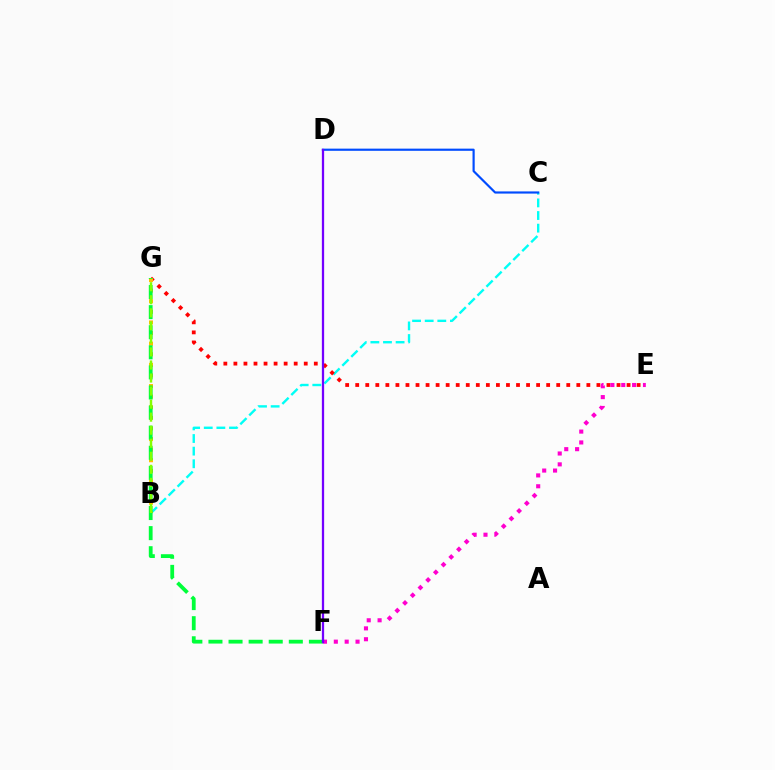{('B', 'C'): [{'color': '#00fff6', 'line_style': 'dashed', 'thickness': 1.71}], ('E', 'G'): [{'color': '#ff0000', 'line_style': 'dotted', 'thickness': 2.73}], ('B', 'G'): [{'color': '#ffbd00', 'line_style': 'dotted', 'thickness': 2.88}, {'color': '#84ff00', 'line_style': 'dashed', 'thickness': 1.77}], ('F', 'G'): [{'color': '#00ff39', 'line_style': 'dashed', 'thickness': 2.73}], ('C', 'D'): [{'color': '#004bff', 'line_style': 'solid', 'thickness': 1.56}], ('E', 'F'): [{'color': '#ff00cf', 'line_style': 'dotted', 'thickness': 2.95}], ('D', 'F'): [{'color': '#7200ff', 'line_style': 'solid', 'thickness': 1.64}]}